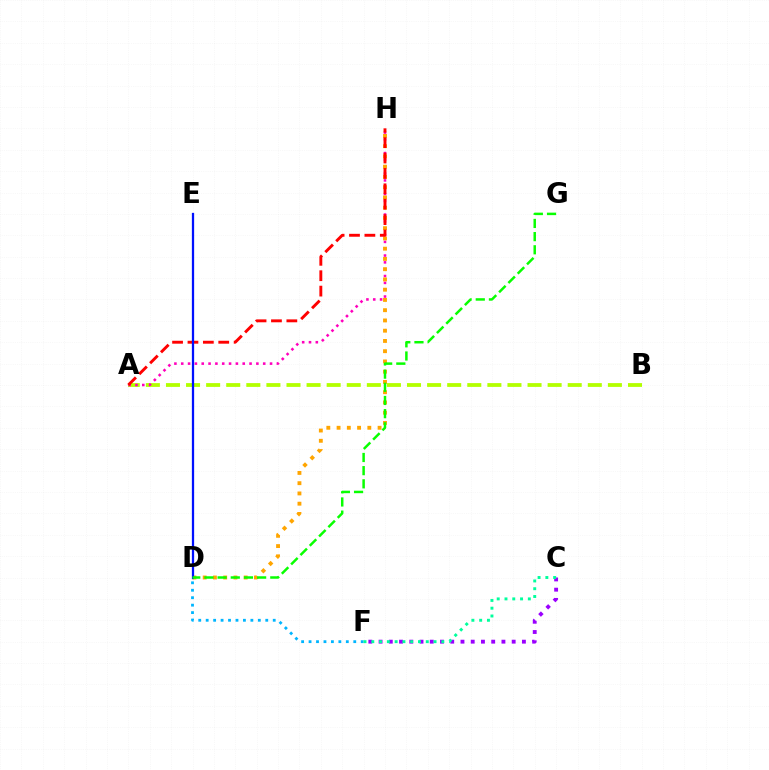{('A', 'B'): [{'color': '#b3ff00', 'line_style': 'dashed', 'thickness': 2.73}], ('A', 'H'): [{'color': '#ff00bd', 'line_style': 'dotted', 'thickness': 1.86}, {'color': '#ff0000', 'line_style': 'dashed', 'thickness': 2.09}], ('D', 'H'): [{'color': '#ffa500', 'line_style': 'dotted', 'thickness': 2.79}], ('C', 'F'): [{'color': '#9b00ff', 'line_style': 'dotted', 'thickness': 2.78}, {'color': '#00ff9d', 'line_style': 'dotted', 'thickness': 2.11}], ('D', 'F'): [{'color': '#00b5ff', 'line_style': 'dotted', 'thickness': 2.02}], ('D', 'E'): [{'color': '#0010ff', 'line_style': 'solid', 'thickness': 1.63}], ('D', 'G'): [{'color': '#08ff00', 'line_style': 'dashed', 'thickness': 1.79}]}